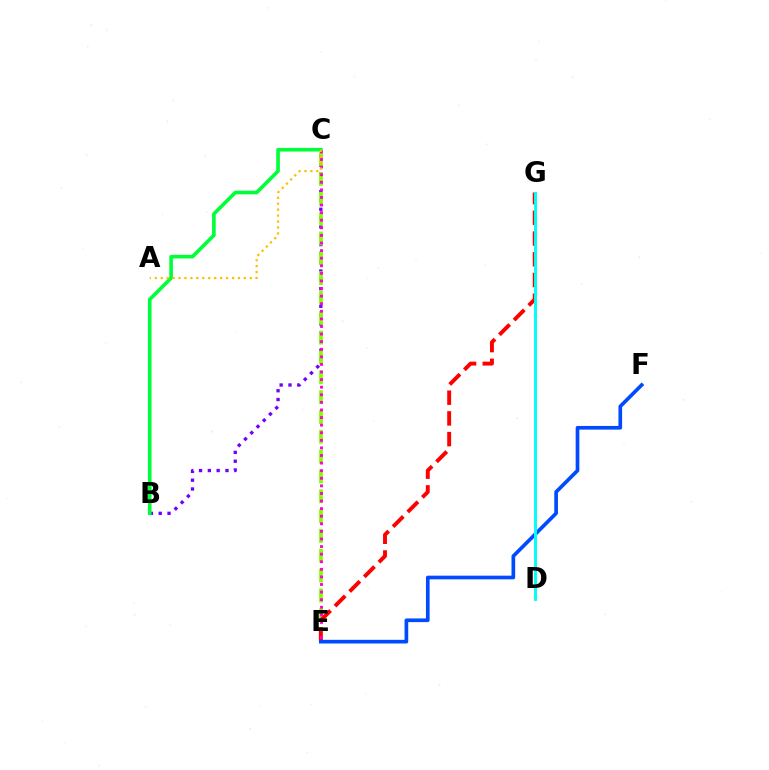{('B', 'C'): [{'color': '#7200ff', 'line_style': 'dotted', 'thickness': 2.4}, {'color': '#00ff39', 'line_style': 'solid', 'thickness': 2.61}], ('C', 'E'): [{'color': '#84ff00', 'line_style': 'dashed', 'thickness': 2.69}, {'color': '#ff00cf', 'line_style': 'dotted', 'thickness': 2.06}], ('E', 'G'): [{'color': '#ff0000', 'line_style': 'dashed', 'thickness': 2.81}], ('E', 'F'): [{'color': '#004bff', 'line_style': 'solid', 'thickness': 2.64}], ('D', 'G'): [{'color': '#00fff6', 'line_style': 'solid', 'thickness': 2.1}], ('A', 'C'): [{'color': '#ffbd00', 'line_style': 'dotted', 'thickness': 1.61}]}